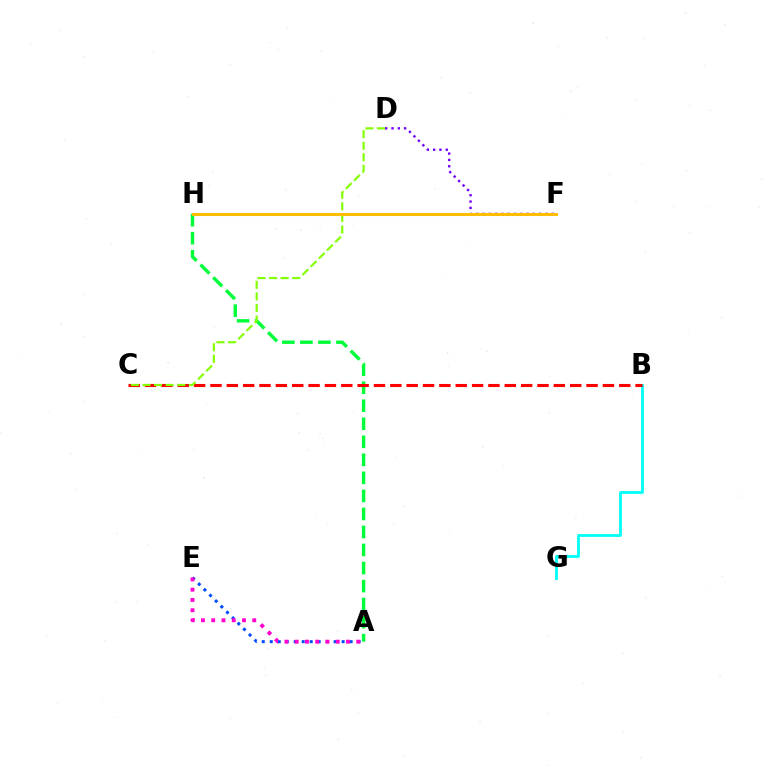{('B', 'G'): [{'color': '#00fff6', 'line_style': 'solid', 'thickness': 2.0}], ('A', 'E'): [{'color': '#004bff', 'line_style': 'dotted', 'thickness': 2.17}, {'color': '#ff00cf', 'line_style': 'dotted', 'thickness': 2.79}], ('D', 'F'): [{'color': '#7200ff', 'line_style': 'dotted', 'thickness': 1.71}], ('A', 'H'): [{'color': '#00ff39', 'line_style': 'dashed', 'thickness': 2.45}], ('B', 'C'): [{'color': '#ff0000', 'line_style': 'dashed', 'thickness': 2.22}], ('C', 'D'): [{'color': '#84ff00', 'line_style': 'dashed', 'thickness': 1.57}], ('F', 'H'): [{'color': '#ffbd00', 'line_style': 'solid', 'thickness': 2.19}]}